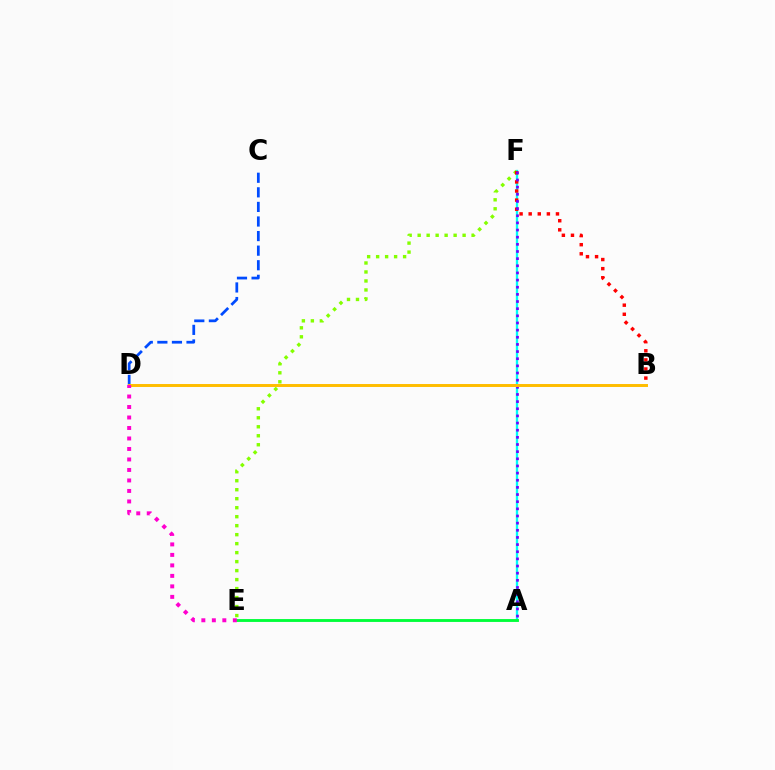{('A', 'F'): [{'color': '#00fff6', 'line_style': 'solid', 'thickness': 1.67}, {'color': '#7200ff', 'line_style': 'dotted', 'thickness': 1.94}], ('A', 'E'): [{'color': '#00ff39', 'line_style': 'solid', 'thickness': 2.06}], ('E', 'F'): [{'color': '#84ff00', 'line_style': 'dotted', 'thickness': 2.44}], ('C', 'D'): [{'color': '#004bff', 'line_style': 'dashed', 'thickness': 1.98}], ('B', 'F'): [{'color': '#ff0000', 'line_style': 'dotted', 'thickness': 2.47}], ('B', 'D'): [{'color': '#ffbd00', 'line_style': 'solid', 'thickness': 2.12}], ('D', 'E'): [{'color': '#ff00cf', 'line_style': 'dotted', 'thickness': 2.85}]}